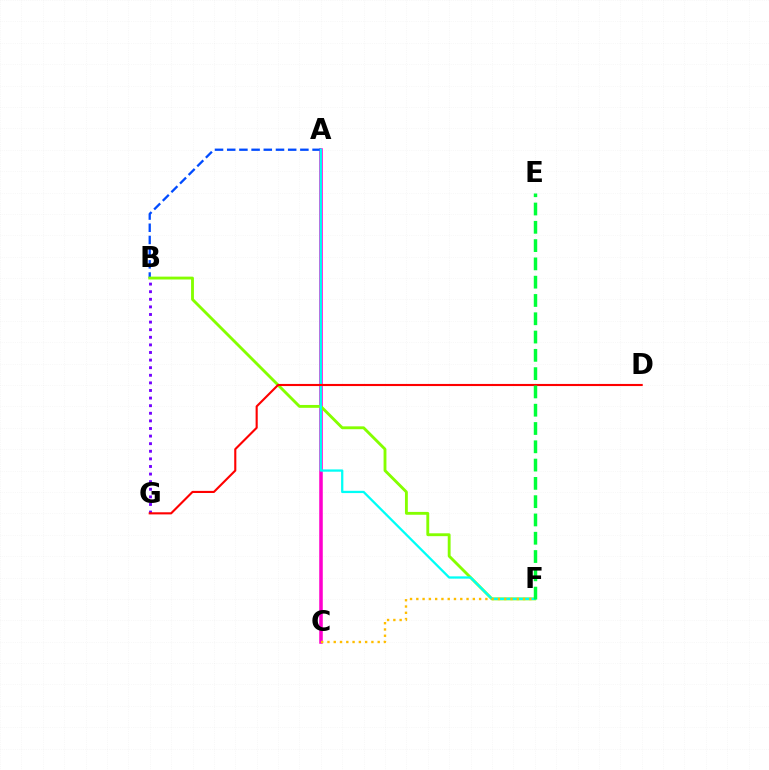{('B', 'G'): [{'color': '#7200ff', 'line_style': 'dotted', 'thickness': 2.06}], ('A', 'C'): [{'color': '#ff00cf', 'line_style': 'solid', 'thickness': 2.56}], ('A', 'B'): [{'color': '#004bff', 'line_style': 'dashed', 'thickness': 1.66}], ('B', 'F'): [{'color': '#84ff00', 'line_style': 'solid', 'thickness': 2.06}], ('A', 'F'): [{'color': '#00fff6', 'line_style': 'solid', 'thickness': 1.64}], ('C', 'F'): [{'color': '#ffbd00', 'line_style': 'dotted', 'thickness': 1.71}], ('D', 'G'): [{'color': '#ff0000', 'line_style': 'solid', 'thickness': 1.53}], ('E', 'F'): [{'color': '#00ff39', 'line_style': 'dashed', 'thickness': 2.48}]}